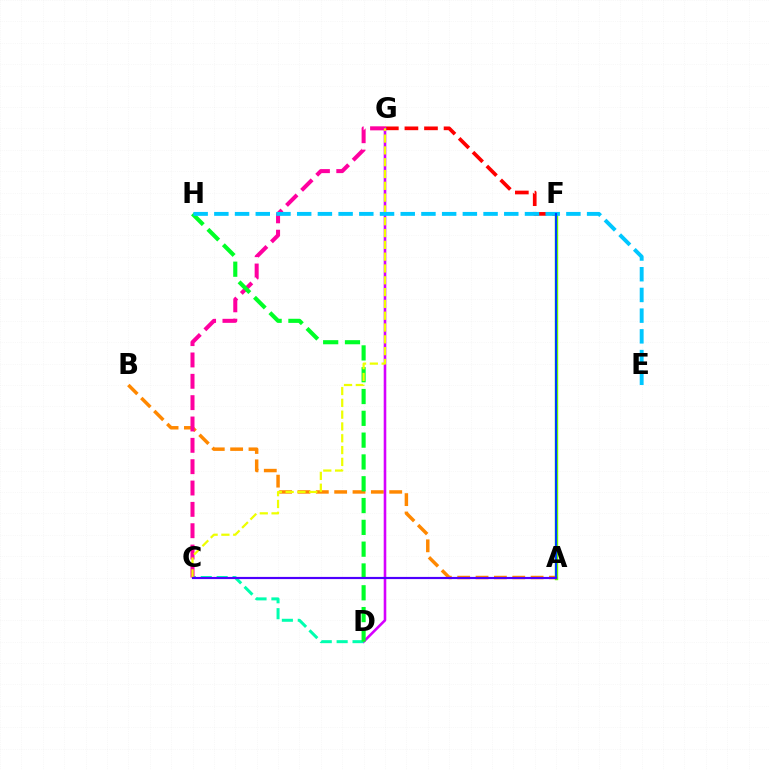{('F', 'G'): [{'color': '#ff0000', 'line_style': 'dashed', 'thickness': 2.66}], ('A', 'B'): [{'color': '#ff8800', 'line_style': 'dashed', 'thickness': 2.49}], ('D', 'G'): [{'color': '#d600ff', 'line_style': 'solid', 'thickness': 1.87}], ('C', 'D'): [{'color': '#00ffaf', 'line_style': 'dashed', 'thickness': 2.16}], ('C', 'G'): [{'color': '#ff00a0', 'line_style': 'dashed', 'thickness': 2.9}, {'color': '#eeff00', 'line_style': 'dashed', 'thickness': 1.6}], ('A', 'F'): [{'color': '#66ff00', 'line_style': 'solid', 'thickness': 2.46}, {'color': '#003fff', 'line_style': 'solid', 'thickness': 1.52}], ('D', 'H'): [{'color': '#00ff27', 'line_style': 'dashed', 'thickness': 2.96}], ('E', 'H'): [{'color': '#00c7ff', 'line_style': 'dashed', 'thickness': 2.81}], ('A', 'C'): [{'color': '#4f00ff', 'line_style': 'solid', 'thickness': 1.57}]}